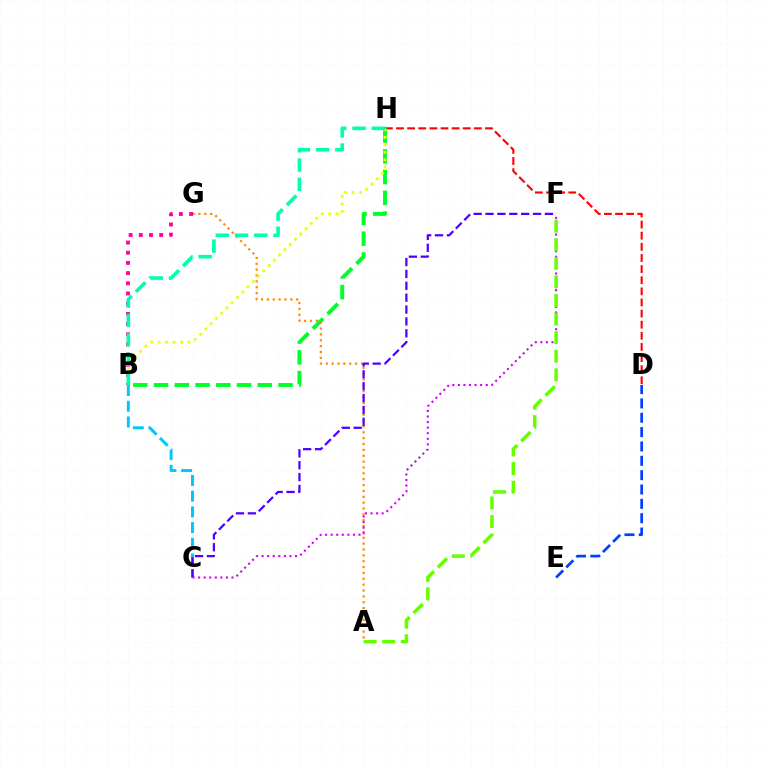{('D', 'H'): [{'color': '#ff0000', 'line_style': 'dashed', 'thickness': 1.51}], ('B', 'H'): [{'color': '#00ff27', 'line_style': 'dashed', 'thickness': 2.82}, {'color': '#eeff00', 'line_style': 'dotted', 'thickness': 2.03}, {'color': '#00ffaf', 'line_style': 'dashed', 'thickness': 2.62}], ('D', 'E'): [{'color': '#003fff', 'line_style': 'dashed', 'thickness': 1.95}], ('A', 'G'): [{'color': '#ff8800', 'line_style': 'dotted', 'thickness': 1.59}], ('C', 'F'): [{'color': '#d600ff', 'line_style': 'dotted', 'thickness': 1.51}, {'color': '#4f00ff', 'line_style': 'dashed', 'thickness': 1.61}], ('B', 'C'): [{'color': '#00c7ff', 'line_style': 'dashed', 'thickness': 2.14}], ('B', 'G'): [{'color': '#ff00a0', 'line_style': 'dotted', 'thickness': 2.77}], ('A', 'F'): [{'color': '#66ff00', 'line_style': 'dashed', 'thickness': 2.52}]}